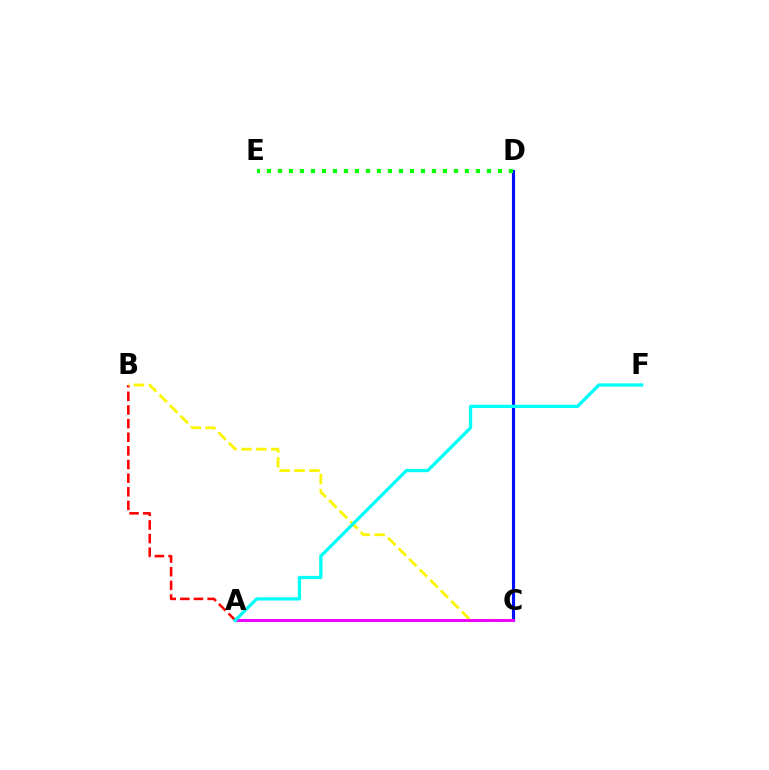{('A', 'B'): [{'color': '#ff0000', 'line_style': 'dashed', 'thickness': 1.85}], ('C', 'D'): [{'color': '#0010ff', 'line_style': 'solid', 'thickness': 2.26}], ('B', 'C'): [{'color': '#fcf500', 'line_style': 'dashed', 'thickness': 2.02}], ('A', 'C'): [{'color': '#ee00ff', 'line_style': 'solid', 'thickness': 2.1}], ('D', 'E'): [{'color': '#08ff00', 'line_style': 'dotted', 'thickness': 2.99}], ('A', 'F'): [{'color': '#00fff6', 'line_style': 'solid', 'thickness': 2.35}]}